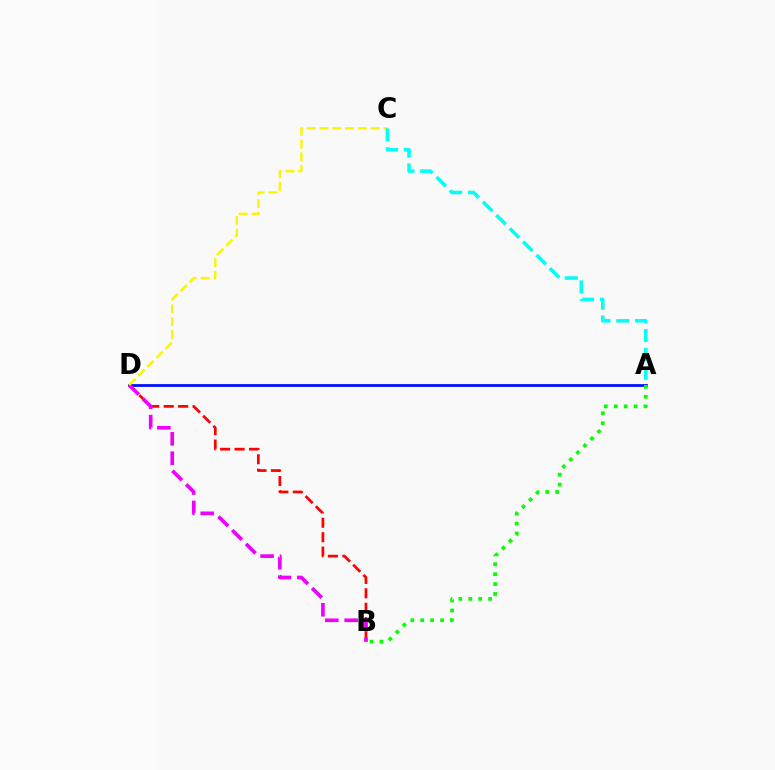{('A', 'D'): [{'color': '#0010ff', 'line_style': 'solid', 'thickness': 1.99}], ('A', 'B'): [{'color': '#08ff00', 'line_style': 'dotted', 'thickness': 2.7}], ('B', 'D'): [{'color': '#ff0000', 'line_style': 'dashed', 'thickness': 1.96}, {'color': '#ee00ff', 'line_style': 'dashed', 'thickness': 2.63}], ('C', 'D'): [{'color': '#fcf500', 'line_style': 'dashed', 'thickness': 1.74}], ('A', 'C'): [{'color': '#00fff6', 'line_style': 'dashed', 'thickness': 2.56}]}